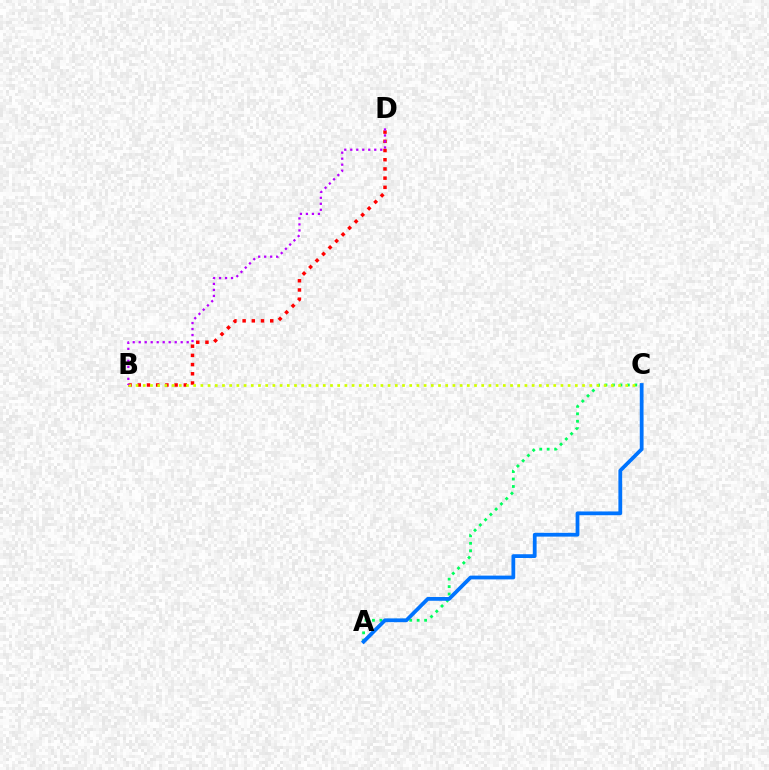{('B', 'D'): [{'color': '#ff0000', 'line_style': 'dotted', 'thickness': 2.5}, {'color': '#b900ff', 'line_style': 'dotted', 'thickness': 1.63}], ('A', 'C'): [{'color': '#00ff5c', 'line_style': 'dotted', 'thickness': 2.02}, {'color': '#0074ff', 'line_style': 'solid', 'thickness': 2.71}], ('B', 'C'): [{'color': '#d1ff00', 'line_style': 'dotted', 'thickness': 1.96}]}